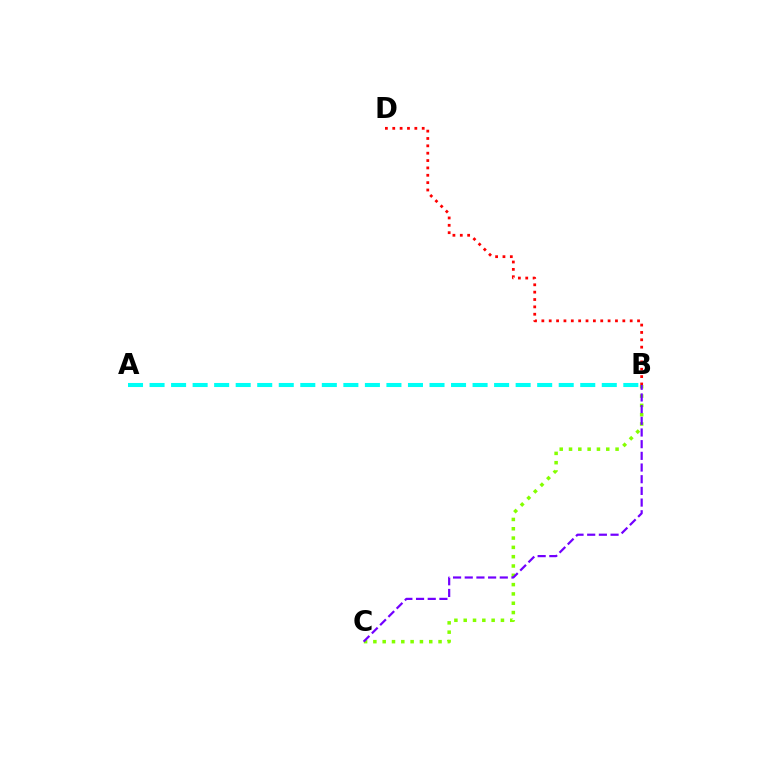{('A', 'B'): [{'color': '#00fff6', 'line_style': 'dashed', 'thickness': 2.93}], ('B', 'C'): [{'color': '#84ff00', 'line_style': 'dotted', 'thickness': 2.53}, {'color': '#7200ff', 'line_style': 'dashed', 'thickness': 1.59}], ('B', 'D'): [{'color': '#ff0000', 'line_style': 'dotted', 'thickness': 2.0}]}